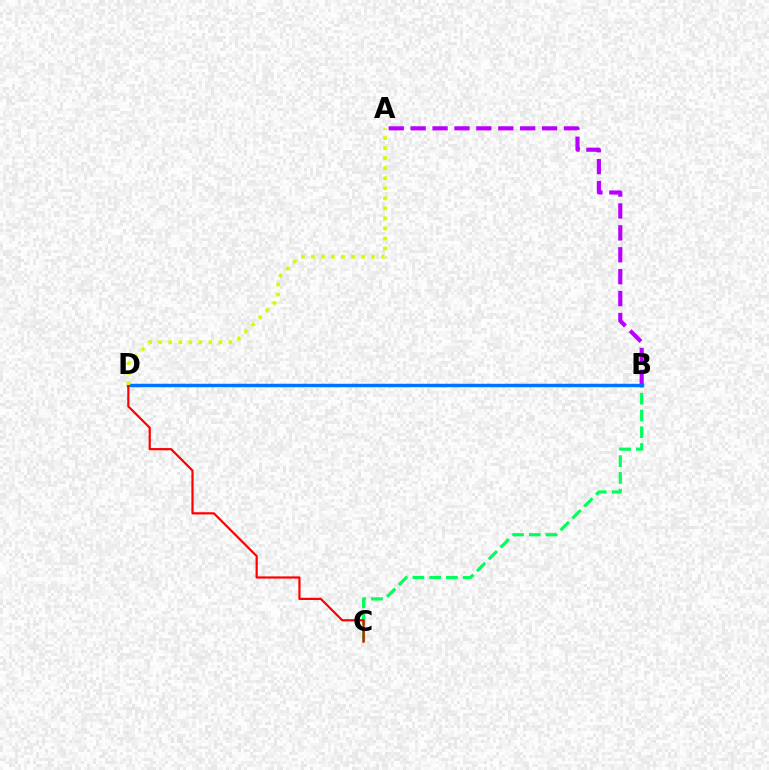{('B', 'C'): [{'color': '#00ff5c', 'line_style': 'dashed', 'thickness': 2.28}], ('A', 'B'): [{'color': '#b900ff', 'line_style': 'dashed', 'thickness': 2.98}], ('B', 'D'): [{'color': '#0074ff', 'line_style': 'solid', 'thickness': 2.49}], ('C', 'D'): [{'color': '#ff0000', 'line_style': 'solid', 'thickness': 1.59}], ('A', 'D'): [{'color': '#d1ff00', 'line_style': 'dotted', 'thickness': 2.73}]}